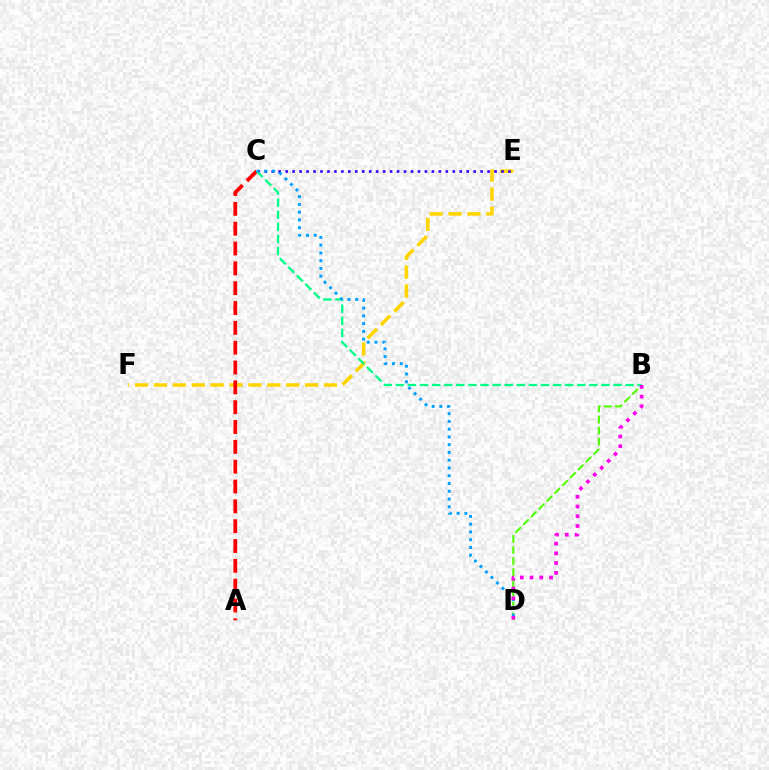{('E', 'F'): [{'color': '#ffd500', 'line_style': 'dashed', 'thickness': 2.57}], ('B', 'D'): [{'color': '#4fff00', 'line_style': 'dashed', 'thickness': 1.5}, {'color': '#ff00ed', 'line_style': 'dotted', 'thickness': 2.65}], ('C', 'E'): [{'color': '#3700ff', 'line_style': 'dotted', 'thickness': 1.89}], ('A', 'C'): [{'color': '#ff0000', 'line_style': 'dashed', 'thickness': 2.69}], ('B', 'C'): [{'color': '#00ff86', 'line_style': 'dashed', 'thickness': 1.64}], ('C', 'D'): [{'color': '#009eff', 'line_style': 'dotted', 'thickness': 2.11}]}